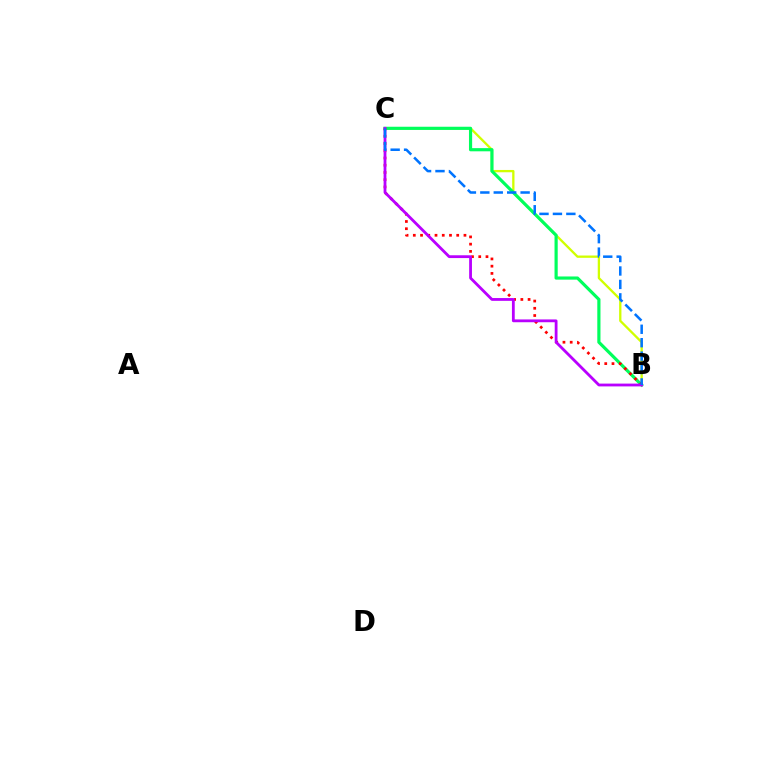{('B', 'C'): [{'color': '#d1ff00', 'line_style': 'solid', 'thickness': 1.66}, {'color': '#00ff5c', 'line_style': 'solid', 'thickness': 2.28}, {'color': '#ff0000', 'line_style': 'dotted', 'thickness': 1.97}, {'color': '#b900ff', 'line_style': 'solid', 'thickness': 2.02}, {'color': '#0074ff', 'line_style': 'dashed', 'thickness': 1.82}]}